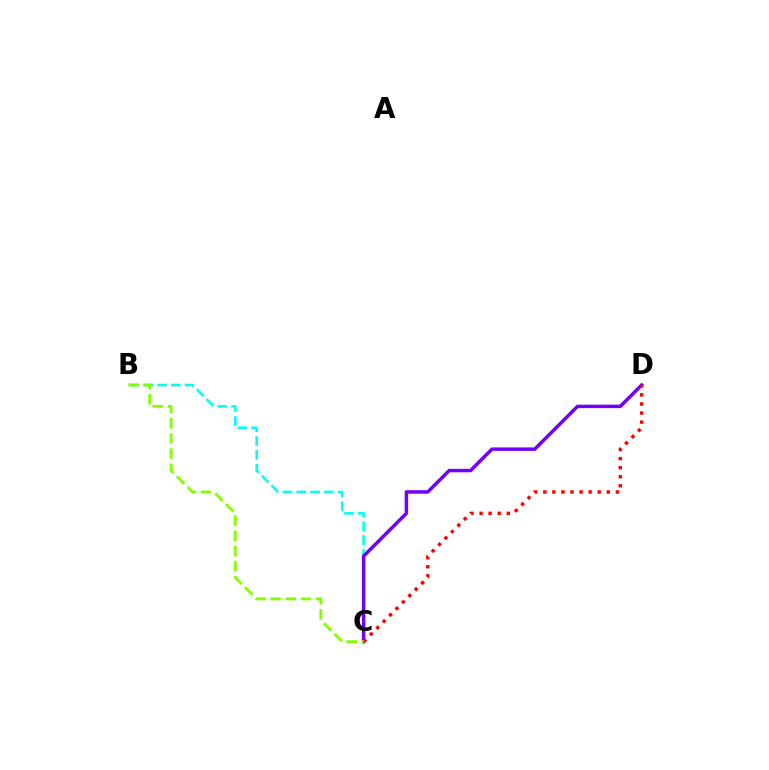{('B', 'C'): [{'color': '#00fff6', 'line_style': 'dashed', 'thickness': 1.88}, {'color': '#84ff00', 'line_style': 'dashed', 'thickness': 2.06}], ('C', 'D'): [{'color': '#7200ff', 'line_style': 'solid', 'thickness': 2.51}, {'color': '#ff0000', 'line_style': 'dotted', 'thickness': 2.46}]}